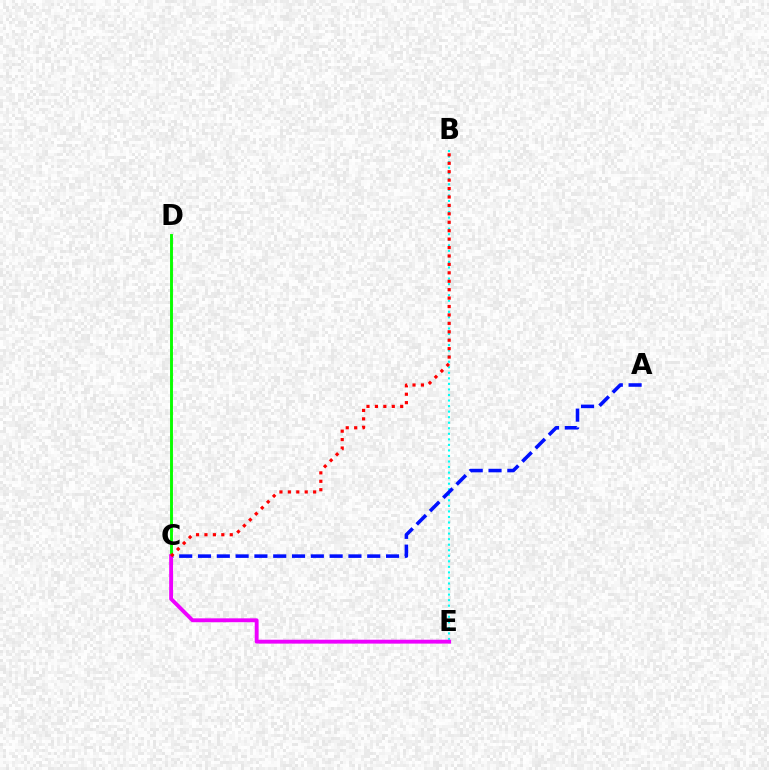{('B', 'E'): [{'color': '#00fff6', 'line_style': 'dotted', 'thickness': 1.51}], ('A', 'C'): [{'color': '#0010ff', 'line_style': 'dashed', 'thickness': 2.55}], ('C', 'D'): [{'color': '#fcf500', 'line_style': 'dotted', 'thickness': 2.0}, {'color': '#08ff00', 'line_style': 'solid', 'thickness': 2.08}], ('C', 'E'): [{'color': '#ee00ff', 'line_style': 'solid', 'thickness': 2.79}], ('B', 'C'): [{'color': '#ff0000', 'line_style': 'dotted', 'thickness': 2.29}]}